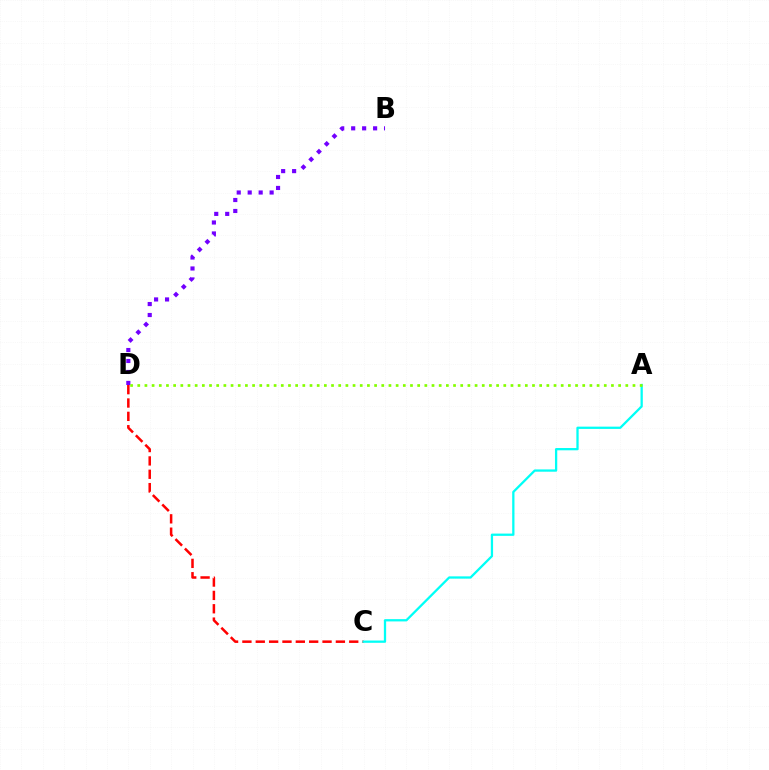{('B', 'D'): [{'color': '#7200ff', 'line_style': 'dotted', 'thickness': 2.98}], ('C', 'D'): [{'color': '#ff0000', 'line_style': 'dashed', 'thickness': 1.81}], ('A', 'C'): [{'color': '#00fff6', 'line_style': 'solid', 'thickness': 1.64}], ('A', 'D'): [{'color': '#84ff00', 'line_style': 'dotted', 'thickness': 1.95}]}